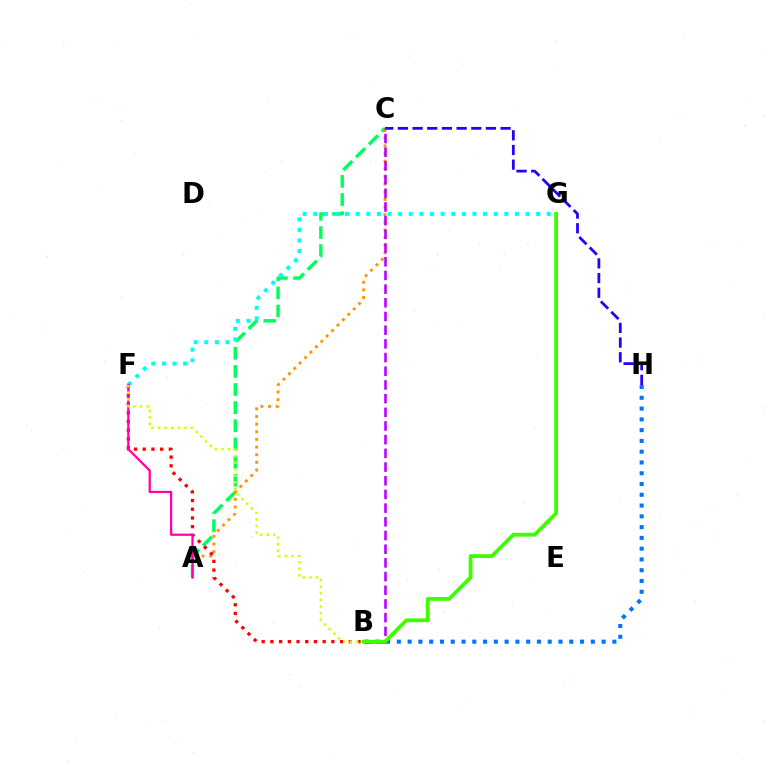{('A', 'C'): [{'color': '#00ff5c', 'line_style': 'dashed', 'thickness': 2.46}, {'color': '#ff9400', 'line_style': 'dotted', 'thickness': 2.08}], ('F', 'G'): [{'color': '#00fff6', 'line_style': 'dotted', 'thickness': 2.88}], ('B', 'H'): [{'color': '#0074ff', 'line_style': 'dotted', 'thickness': 2.93}], ('B', 'F'): [{'color': '#ff0000', 'line_style': 'dotted', 'thickness': 2.37}, {'color': '#d1ff00', 'line_style': 'dotted', 'thickness': 1.79}], ('A', 'F'): [{'color': '#ff00ac', 'line_style': 'solid', 'thickness': 1.62}], ('C', 'H'): [{'color': '#2500ff', 'line_style': 'dashed', 'thickness': 1.99}], ('B', 'C'): [{'color': '#b900ff', 'line_style': 'dashed', 'thickness': 1.86}], ('B', 'G'): [{'color': '#3dff00', 'line_style': 'solid', 'thickness': 2.74}]}